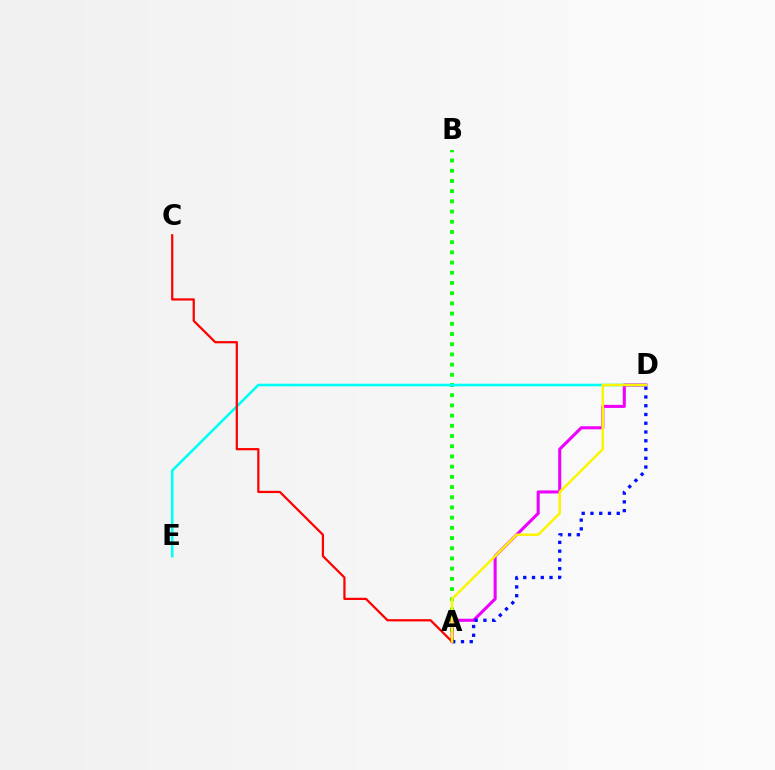{('A', 'B'): [{'color': '#08ff00', 'line_style': 'dotted', 'thickness': 2.77}], ('D', 'E'): [{'color': '#00fff6', 'line_style': 'solid', 'thickness': 1.87}], ('A', 'D'): [{'color': '#ee00ff', 'line_style': 'solid', 'thickness': 2.2}, {'color': '#0010ff', 'line_style': 'dotted', 'thickness': 2.38}, {'color': '#fcf500', 'line_style': 'solid', 'thickness': 1.79}], ('A', 'C'): [{'color': '#ff0000', 'line_style': 'solid', 'thickness': 1.61}]}